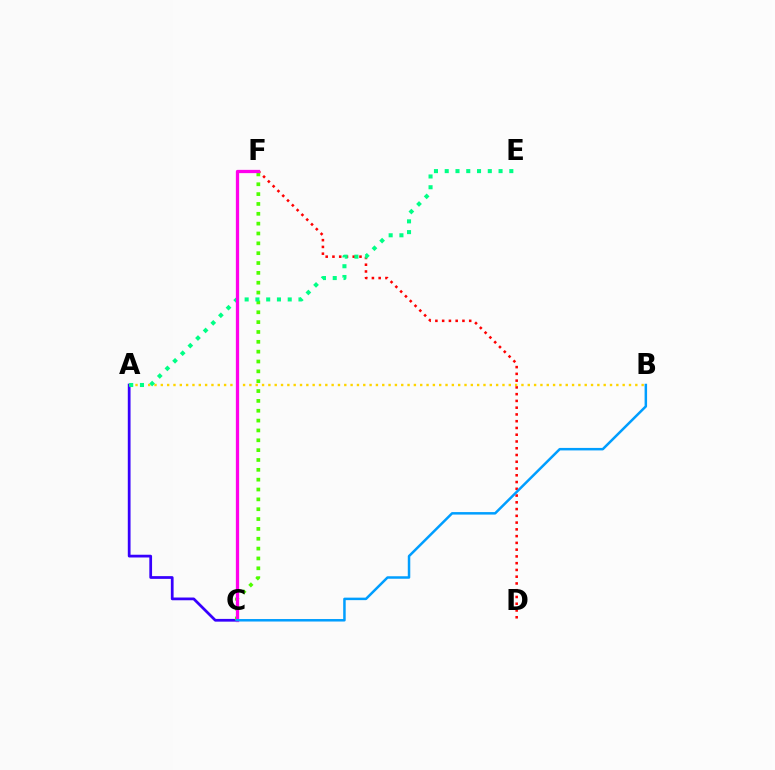{('D', 'F'): [{'color': '#ff0000', 'line_style': 'dotted', 'thickness': 1.84}], ('A', 'C'): [{'color': '#3700ff', 'line_style': 'solid', 'thickness': 1.98}], ('C', 'F'): [{'color': '#4fff00', 'line_style': 'dotted', 'thickness': 2.68}, {'color': '#ff00ed', 'line_style': 'solid', 'thickness': 2.35}], ('A', 'B'): [{'color': '#ffd500', 'line_style': 'dotted', 'thickness': 1.72}], ('A', 'E'): [{'color': '#00ff86', 'line_style': 'dotted', 'thickness': 2.93}], ('B', 'C'): [{'color': '#009eff', 'line_style': 'solid', 'thickness': 1.8}]}